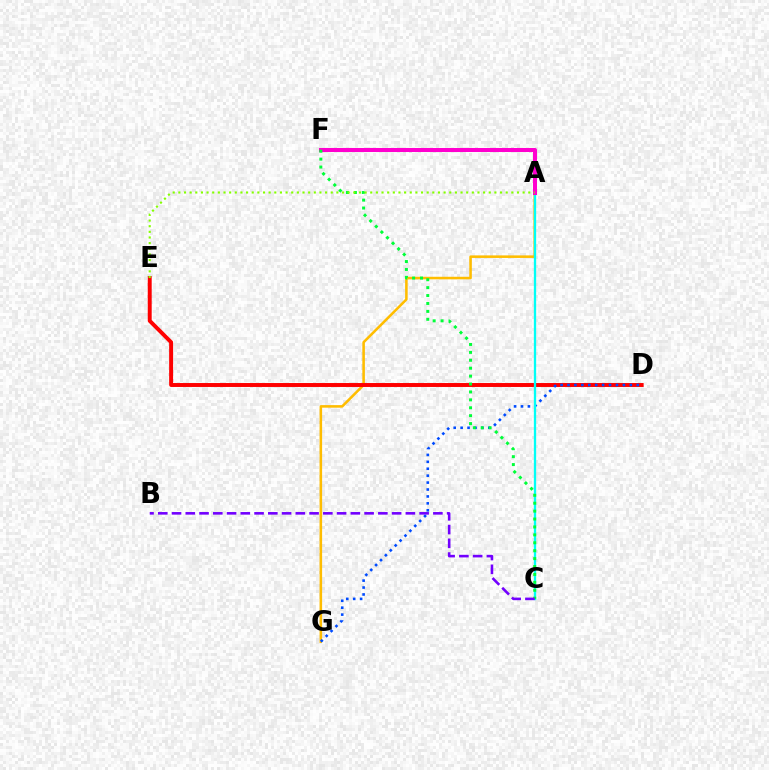{('A', 'G'): [{'color': '#ffbd00', 'line_style': 'solid', 'thickness': 1.84}], ('D', 'E'): [{'color': '#ff0000', 'line_style': 'solid', 'thickness': 2.83}], ('D', 'G'): [{'color': '#004bff', 'line_style': 'dotted', 'thickness': 1.88}], ('A', 'C'): [{'color': '#00fff6', 'line_style': 'solid', 'thickness': 1.66}], ('A', 'F'): [{'color': '#ff00cf', 'line_style': 'solid', 'thickness': 2.9}], ('C', 'F'): [{'color': '#00ff39', 'line_style': 'dotted', 'thickness': 2.15}], ('B', 'C'): [{'color': '#7200ff', 'line_style': 'dashed', 'thickness': 1.87}], ('A', 'E'): [{'color': '#84ff00', 'line_style': 'dotted', 'thickness': 1.53}]}